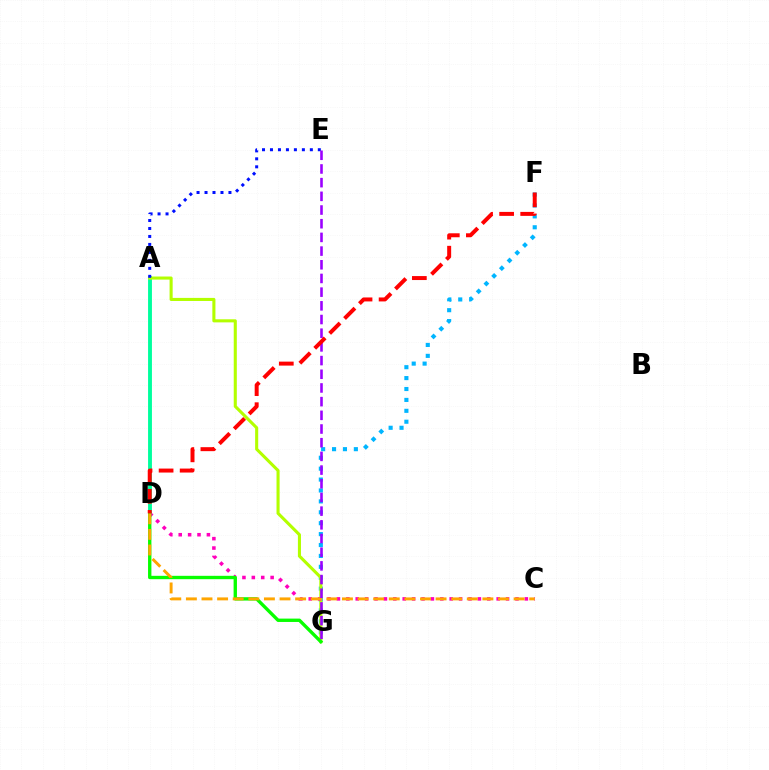{('A', 'D'): [{'color': '#00ff9d', 'line_style': 'solid', 'thickness': 2.79}], ('F', 'G'): [{'color': '#00b5ff', 'line_style': 'dotted', 'thickness': 2.96}], ('A', 'G'): [{'color': '#b3ff00', 'line_style': 'solid', 'thickness': 2.22}], ('C', 'D'): [{'color': '#ff00bd', 'line_style': 'dotted', 'thickness': 2.55}, {'color': '#ffa500', 'line_style': 'dashed', 'thickness': 2.12}], ('A', 'E'): [{'color': '#0010ff', 'line_style': 'dotted', 'thickness': 2.17}], ('D', 'G'): [{'color': '#08ff00', 'line_style': 'solid', 'thickness': 2.42}], ('E', 'G'): [{'color': '#9b00ff', 'line_style': 'dashed', 'thickness': 1.86}], ('D', 'F'): [{'color': '#ff0000', 'line_style': 'dashed', 'thickness': 2.86}]}